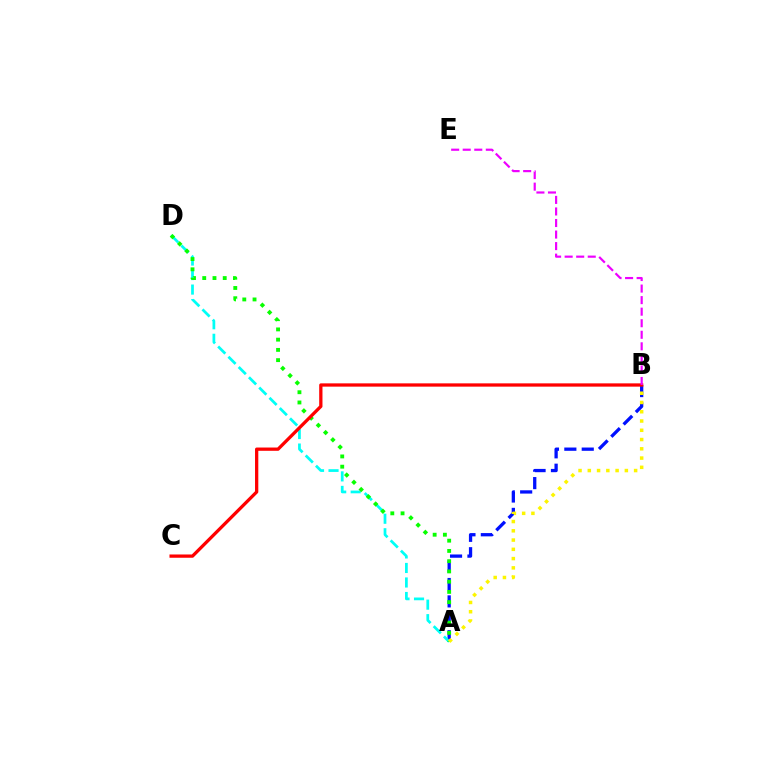{('A', 'B'): [{'color': '#0010ff', 'line_style': 'dashed', 'thickness': 2.36}, {'color': '#fcf500', 'line_style': 'dotted', 'thickness': 2.52}], ('A', 'D'): [{'color': '#00fff6', 'line_style': 'dashed', 'thickness': 1.97}, {'color': '#08ff00', 'line_style': 'dotted', 'thickness': 2.78}], ('B', 'C'): [{'color': '#ff0000', 'line_style': 'solid', 'thickness': 2.36}], ('B', 'E'): [{'color': '#ee00ff', 'line_style': 'dashed', 'thickness': 1.57}]}